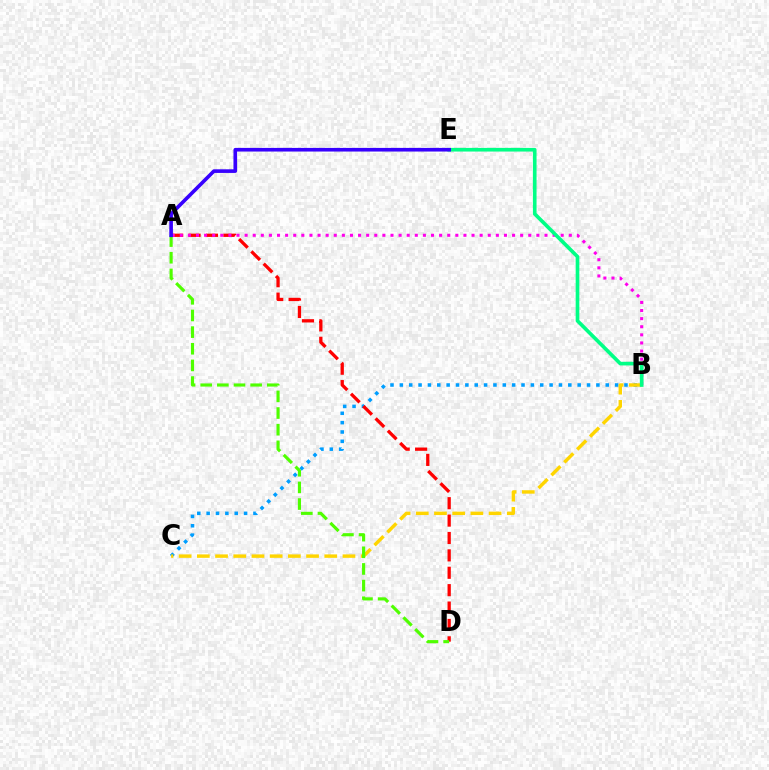{('B', 'C'): [{'color': '#009eff', 'line_style': 'dotted', 'thickness': 2.54}, {'color': '#ffd500', 'line_style': 'dashed', 'thickness': 2.47}], ('A', 'D'): [{'color': '#ff0000', 'line_style': 'dashed', 'thickness': 2.36}, {'color': '#4fff00', 'line_style': 'dashed', 'thickness': 2.26}], ('A', 'B'): [{'color': '#ff00ed', 'line_style': 'dotted', 'thickness': 2.2}], ('B', 'E'): [{'color': '#00ff86', 'line_style': 'solid', 'thickness': 2.63}], ('A', 'E'): [{'color': '#3700ff', 'line_style': 'solid', 'thickness': 2.61}]}